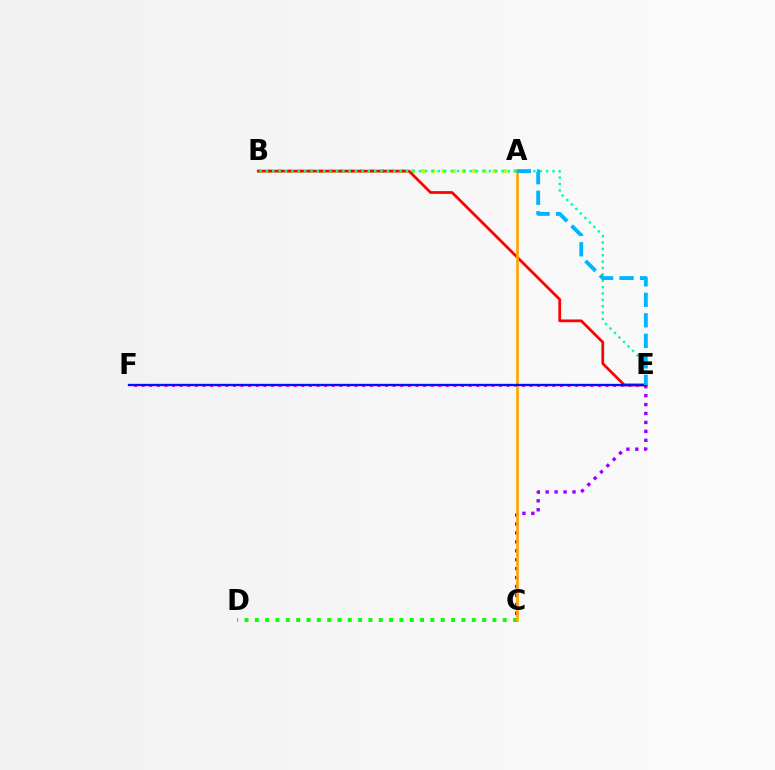{('C', 'E'): [{'color': '#9b00ff', 'line_style': 'dotted', 'thickness': 2.43}], ('E', 'F'): [{'color': '#ff00bd', 'line_style': 'dotted', 'thickness': 2.07}, {'color': '#0010ff', 'line_style': 'solid', 'thickness': 1.69}], ('A', 'B'): [{'color': '#b3ff00', 'line_style': 'dotted', 'thickness': 2.78}], ('C', 'D'): [{'color': '#08ff00', 'line_style': 'dotted', 'thickness': 2.81}], ('B', 'E'): [{'color': '#ff0000', 'line_style': 'solid', 'thickness': 1.98}, {'color': '#00ff9d', 'line_style': 'dotted', 'thickness': 1.73}], ('A', 'C'): [{'color': '#ffa500', 'line_style': 'solid', 'thickness': 1.94}], ('A', 'E'): [{'color': '#00b5ff', 'line_style': 'dashed', 'thickness': 2.79}]}